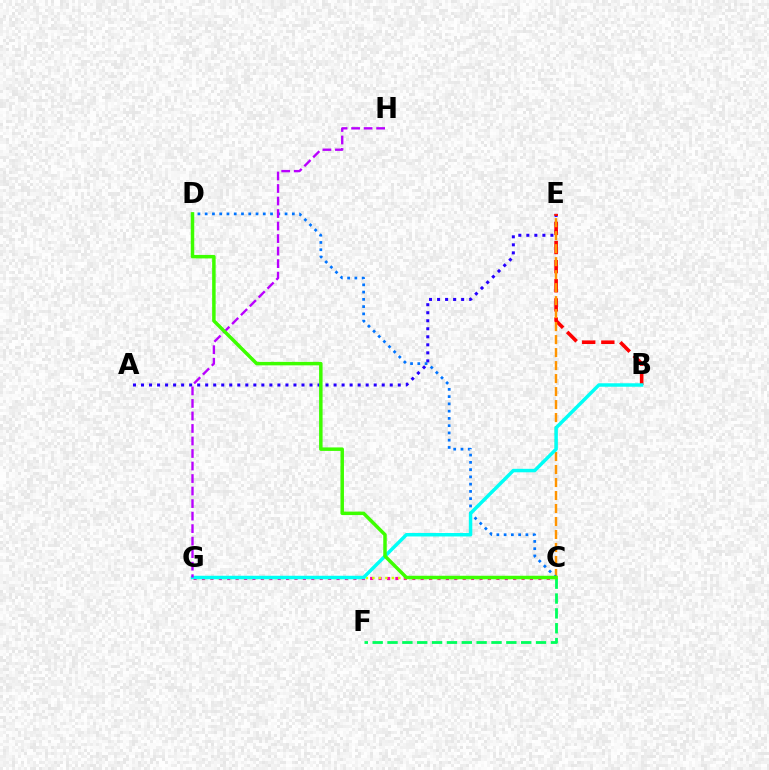{('A', 'E'): [{'color': '#2500ff', 'line_style': 'dotted', 'thickness': 2.18}], ('C', 'G'): [{'color': '#ff00ac', 'line_style': 'dotted', 'thickness': 2.29}, {'color': '#d1ff00', 'line_style': 'dotted', 'thickness': 1.76}], ('B', 'E'): [{'color': '#ff0000', 'line_style': 'dashed', 'thickness': 2.6}], ('C', 'E'): [{'color': '#ff9400', 'line_style': 'dashed', 'thickness': 1.76}], ('C', 'D'): [{'color': '#0074ff', 'line_style': 'dotted', 'thickness': 1.97}, {'color': '#3dff00', 'line_style': 'solid', 'thickness': 2.51}], ('C', 'F'): [{'color': '#00ff5c', 'line_style': 'dashed', 'thickness': 2.02}], ('B', 'G'): [{'color': '#00fff6', 'line_style': 'solid', 'thickness': 2.5}], ('G', 'H'): [{'color': '#b900ff', 'line_style': 'dashed', 'thickness': 1.7}]}